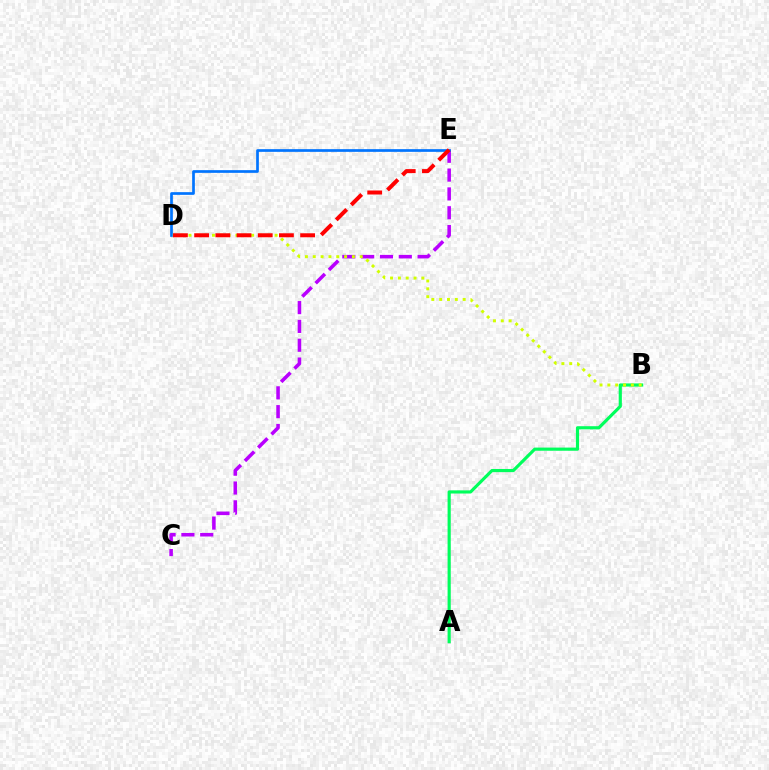{('A', 'B'): [{'color': '#00ff5c', 'line_style': 'solid', 'thickness': 2.28}], ('C', 'E'): [{'color': '#b900ff', 'line_style': 'dashed', 'thickness': 2.56}], ('D', 'E'): [{'color': '#0074ff', 'line_style': 'solid', 'thickness': 1.94}, {'color': '#ff0000', 'line_style': 'dashed', 'thickness': 2.88}], ('B', 'D'): [{'color': '#d1ff00', 'line_style': 'dotted', 'thickness': 2.13}]}